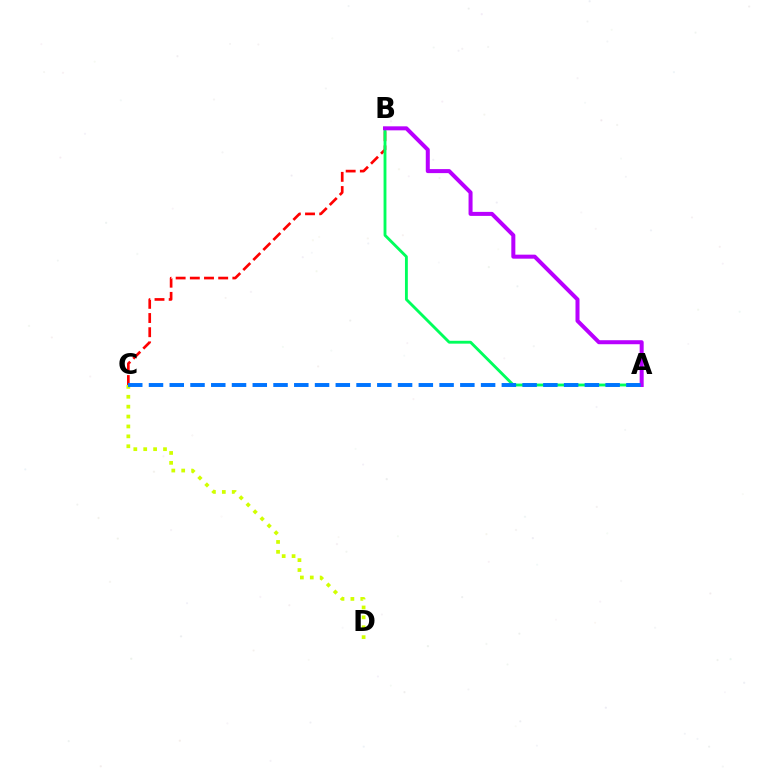{('C', 'D'): [{'color': '#d1ff00', 'line_style': 'dotted', 'thickness': 2.69}], ('B', 'C'): [{'color': '#ff0000', 'line_style': 'dashed', 'thickness': 1.93}], ('A', 'B'): [{'color': '#00ff5c', 'line_style': 'solid', 'thickness': 2.06}, {'color': '#b900ff', 'line_style': 'solid', 'thickness': 2.89}], ('A', 'C'): [{'color': '#0074ff', 'line_style': 'dashed', 'thickness': 2.82}]}